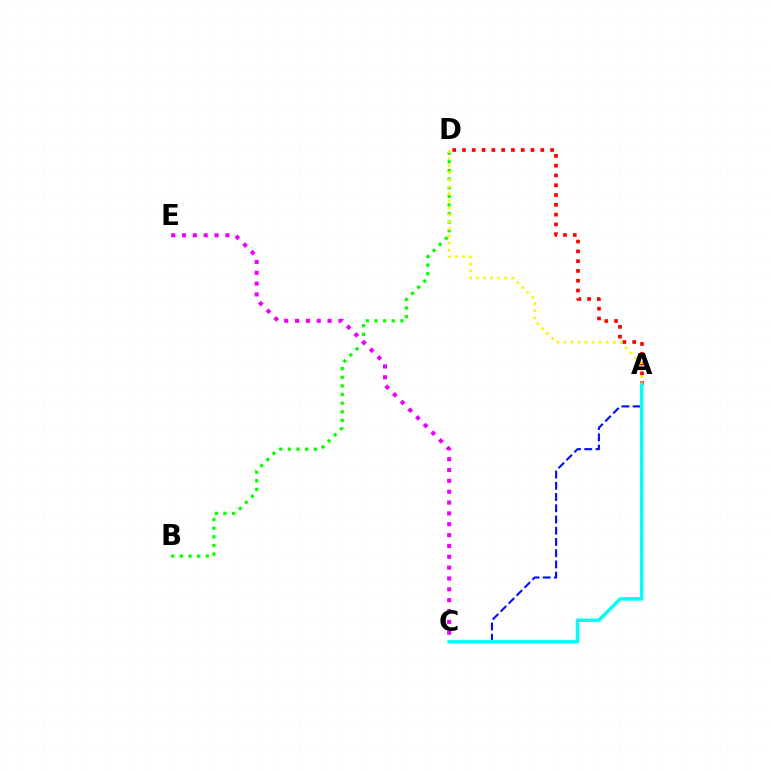{('A', 'C'): [{'color': '#0010ff', 'line_style': 'dashed', 'thickness': 1.53}, {'color': '#00fff6', 'line_style': 'solid', 'thickness': 2.51}], ('A', 'D'): [{'color': '#ff0000', 'line_style': 'dotted', 'thickness': 2.66}, {'color': '#fcf500', 'line_style': 'dotted', 'thickness': 1.91}], ('B', 'D'): [{'color': '#08ff00', 'line_style': 'dotted', 'thickness': 2.35}], ('C', 'E'): [{'color': '#ee00ff', 'line_style': 'dotted', 'thickness': 2.95}]}